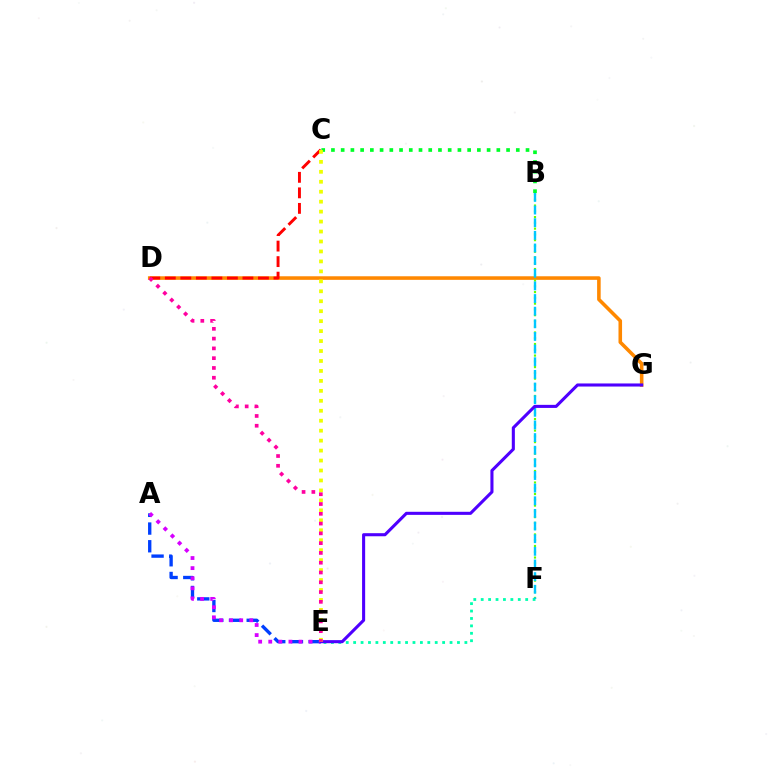{('D', 'G'): [{'color': '#ff8800', 'line_style': 'solid', 'thickness': 2.57}], ('B', 'C'): [{'color': '#00ff27', 'line_style': 'dotted', 'thickness': 2.64}], ('E', 'F'): [{'color': '#00ffaf', 'line_style': 'dotted', 'thickness': 2.01}], ('B', 'F'): [{'color': '#66ff00', 'line_style': 'dotted', 'thickness': 1.57}, {'color': '#00c7ff', 'line_style': 'dashed', 'thickness': 1.72}], ('A', 'E'): [{'color': '#003fff', 'line_style': 'dashed', 'thickness': 2.4}, {'color': '#d600ff', 'line_style': 'dotted', 'thickness': 2.74}], ('C', 'D'): [{'color': '#ff0000', 'line_style': 'dashed', 'thickness': 2.11}], ('E', 'G'): [{'color': '#4f00ff', 'line_style': 'solid', 'thickness': 2.22}], ('C', 'E'): [{'color': '#eeff00', 'line_style': 'dotted', 'thickness': 2.71}], ('D', 'E'): [{'color': '#ff00a0', 'line_style': 'dotted', 'thickness': 2.66}]}